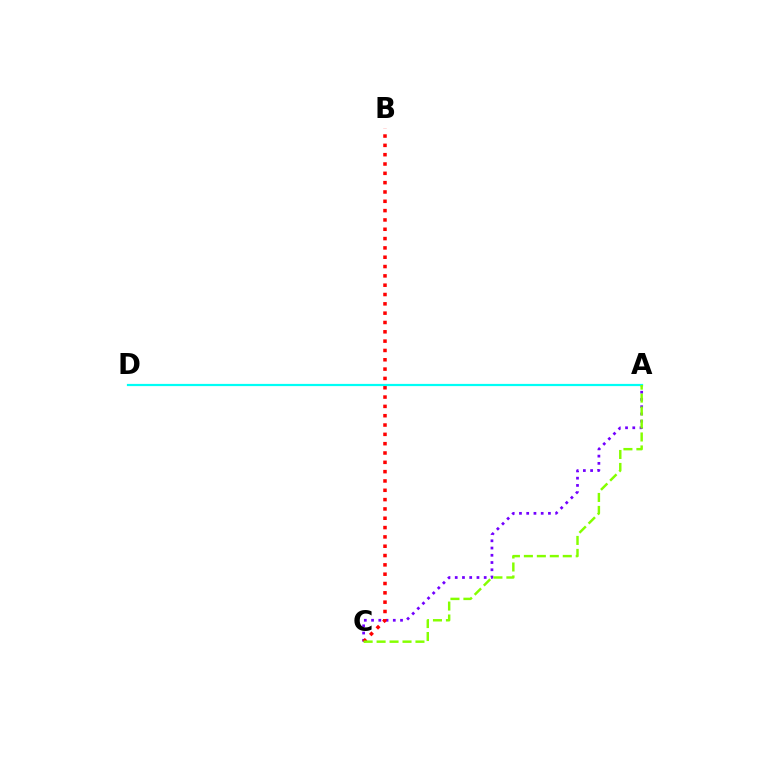{('A', 'C'): [{'color': '#7200ff', 'line_style': 'dotted', 'thickness': 1.97}, {'color': '#84ff00', 'line_style': 'dashed', 'thickness': 1.76}], ('B', 'C'): [{'color': '#ff0000', 'line_style': 'dotted', 'thickness': 2.53}], ('A', 'D'): [{'color': '#00fff6', 'line_style': 'solid', 'thickness': 1.59}]}